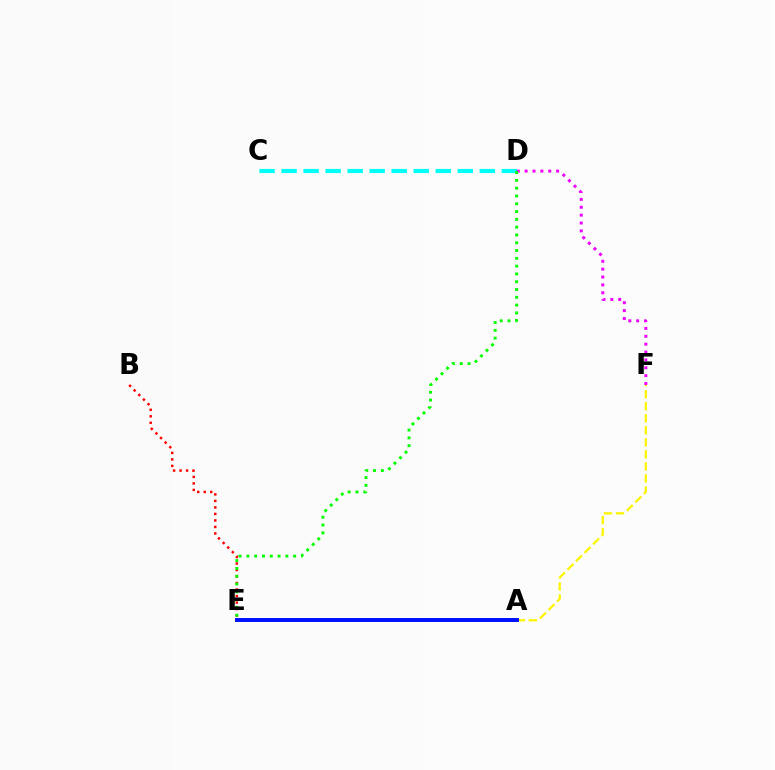{('C', 'D'): [{'color': '#00fff6', 'line_style': 'dashed', 'thickness': 2.99}], ('B', 'E'): [{'color': '#ff0000', 'line_style': 'dotted', 'thickness': 1.77}], ('A', 'F'): [{'color': '#fcf500', 'line_style': 'dashed', 'thickness': 1.63}], ('A', 'E'): [{'color': '#0010ff', 'line_style': 'solid', 'thickness': 2.85}], ('D', 'F'): [{'color': '#ee00ff', 'line_style': 'dotted', 'thickness': 2.14}], ('D', 'E'): [{'color': '#08ff00', 'line_style': 'dotted', 'thickness': 2.12}]}